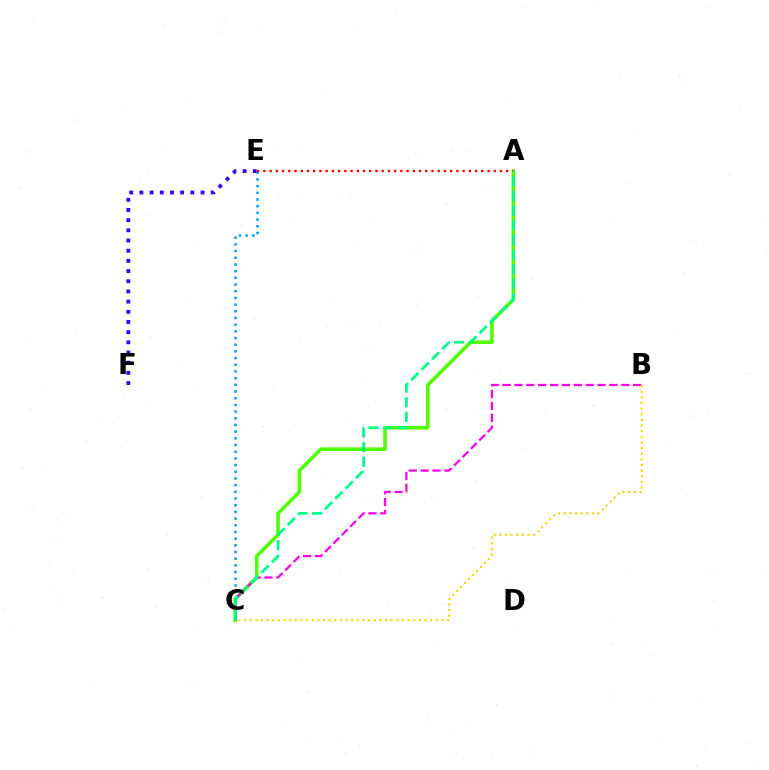{('A', 'C'): [{'color': '#4fff00', 'line_style': 'solid', 'thickness': 2.57}, {'color': '#00ff86', 'line_style': 'dashed', 'thickness': 1.98}], ('C', 'E'): [{'color': '#009eff', 'line_style': 'dotted', 'thickness': 1.82}], ('B', 'C'): [{'color': '#ff00ed', 'line_style': 'dashed', 'thickness': 1.61}, {'color': '#ffd500', 'line_style': 'dotted', 'thickness': 1.53}], ('A', 'E'): [{'color': '#ff0000', 'line_style': 'dotted', 'thickness': 1.69}], ('E', 'F'): [{'color': '#3700ff', 'line_style': 'dotted', 'thickness': 2.77}]}